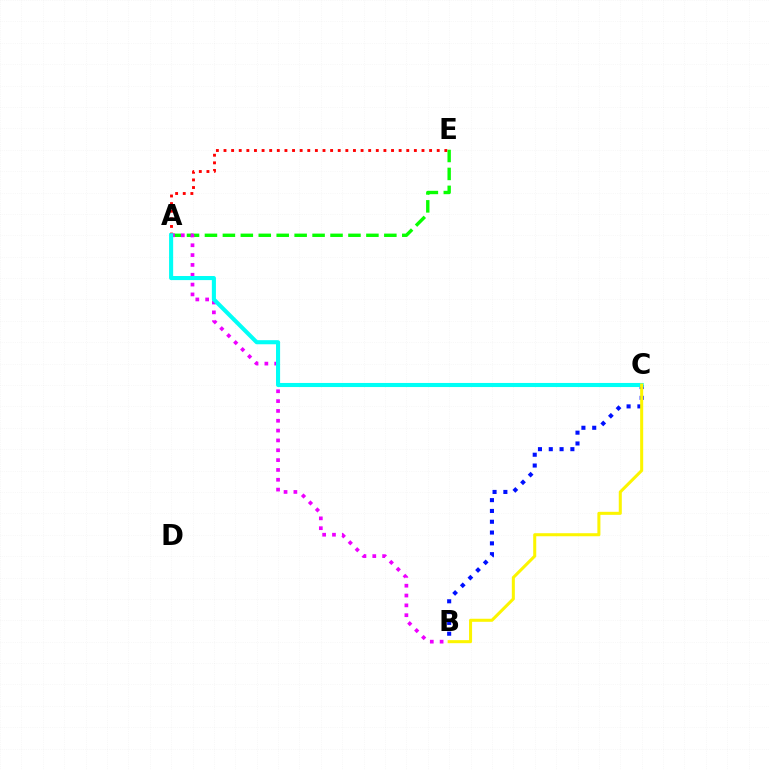{('B', 'C'): [{'color': '#0010ff', 'line_style': 'dotted', 'thickness': 2.94}, {'color': '#fcf500', 'line_style': 'solid', 'thickness': 2.19}], ('A', 'E'): [{'color': '#ff0000', 'line_style': 'dotted', 'thickness': 2.07}, {'color': '#08ff00', 'line_style': 'dashed', 'thickness': 2.44}], ('A', 'B'): [{'color': '#ee00ff', 'line_style': 'dotted', 'thickness': 2.67}], ('A', 'C'): [{'color': '#00fff6', 'line_style': 'solid', 'thickness': 2.94}]}